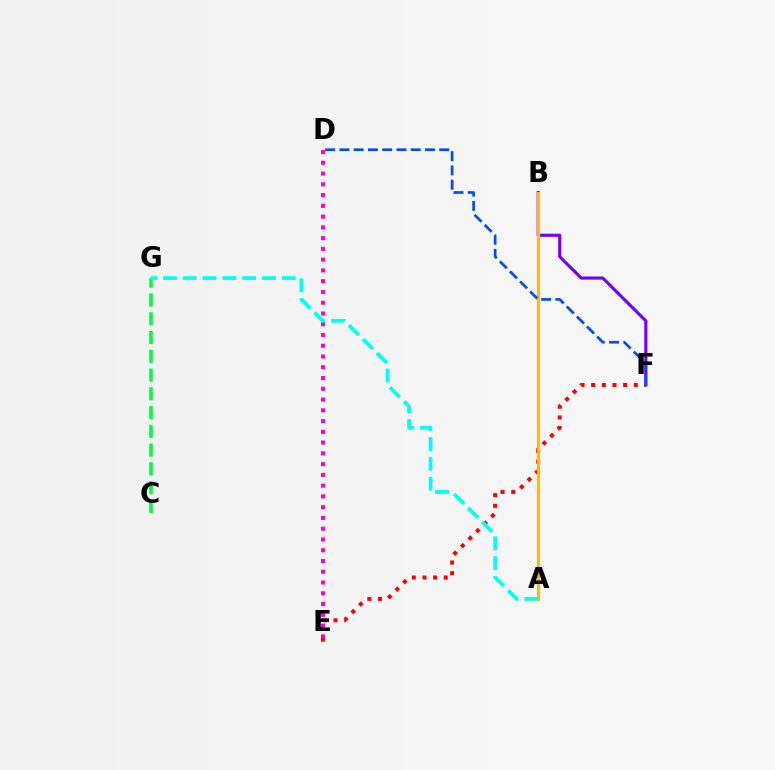{('A', 'B'): [{'color': '#84ff00', 'line_style': 'solid', 'thickness': 2.08}, {'color': '#ffbd00', 'line_style': 'solid', 'thickness': 2.3}], ('E', 'F'): [{'color': '#ff0000', 'line_style': 'dotted', 'thickness': 2.9}], ('B', 'F'): [{'color': '#7200ff', 'line_style': 'solid', 'thickness': 2.26}], ('D', 'E'): [{'color': '#ff00cf', 'line_style': 'dotted', 'thickness': 2.92}], ('C', 'G'): [{'color': '#00ff39', 'line_style': 'dashed', 'thickness': 2.55}], ('D', 'F'): [{'color': '#004bff', 'line_style': 'dashed', 'thickness': 1.94}], ('A', 'G'): [{'color': '#00fff6', 'line_style': 'dashed', 'thickness': 2.69}]}